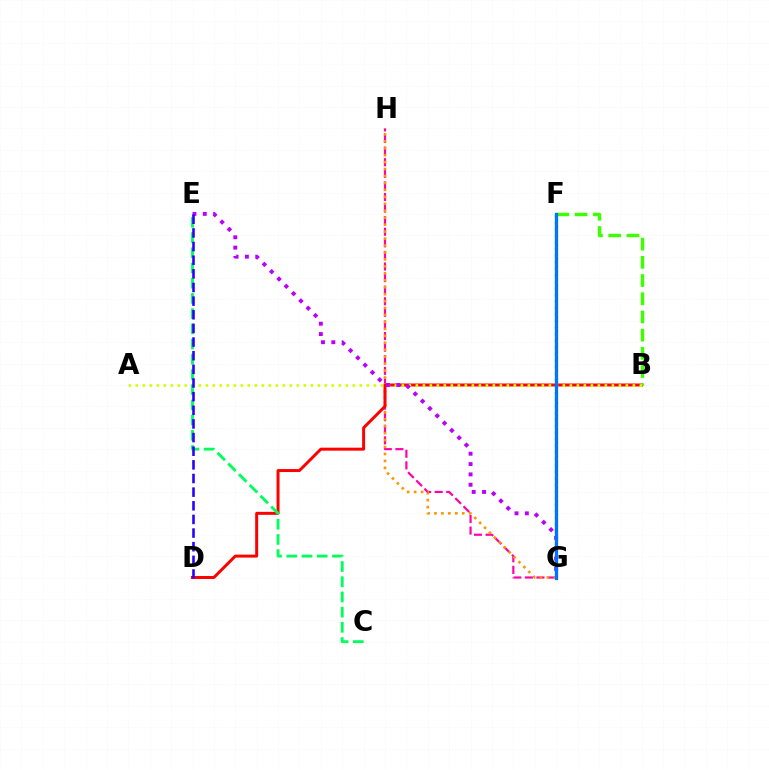{('G', 'H'): [{'color': '#ff00ac', 'line_style': 'dashed', 'thickness': 1.57}, {'color': '#ff9400', 'line_style': 'dotted', 'thickness': 1.89}], ('B', 'D'): [{'color': '#ff0000', 'line_style': 'solid', 'thickness': 2.14}], ('F', 'G'): [{'color': '#00fff6', 'line_style': 'dotted', 'thickness': 1.78}, {'color': '#0074ff', 'line_style': 'solid', 'thickness': 2.36}], ('B', 'F'): [{'color': '#3dff00', 'line_style': 'dashed', 'thickness': 2.47}], ('A', 'B'): [{'color': '#d1ff00', 'line_style': 'dotted', 'thickness': 1.9}], ('E', 'G'): [{'color': '#b900ff', 'line_style': 'dotted', 'thickness': 2.81}], ('C', 'E'): [{'color': '#00ff5c', 'line_style': 'dashed', 'thickness': 2.07}], ('D', 'E'): [{'color': '#2500ff', 'line_style': 'dashed', 'thickness': 1.85}]}